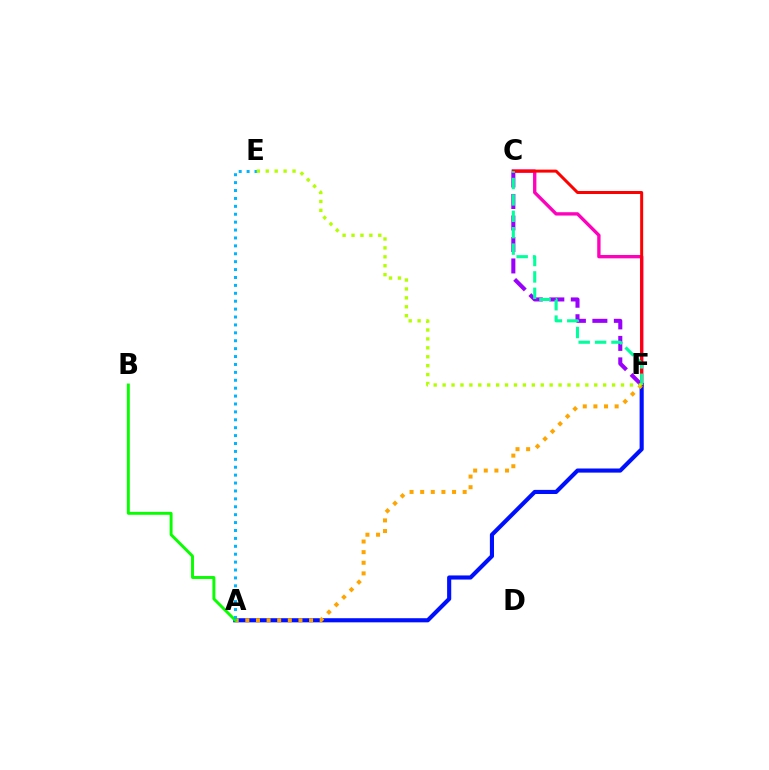{('C', 'F'): [{'color': '#9b00ff', 'line_style': 'dashed', 'thickness': 2.92}, {'color': '#ff00bd', 'line_style': 'solid', 'thickness': 2.41}, {'color': '#ff0000', 'line_style': 'solid', 'thickness': 2.15}, {'color': '#00ff9d', 'line_style': 'dashed', 'thickness': 2.23}], ('A', 'F'): [{'color': '#0010ff', 'line_style': 'solid', 'thickness': 2.97}, {'color': '#ffa500', 'line_style': 'dotted', 'thickness': 2.89}], ('A', 'B'): [{'color': '#08ff00', 'line_style': 'solid', 'thickness': 2.11}], ('A', 'E'): [{'color': '#00b5ff', 'line_style': 'dotted', 'thickness': 2.15}], ('E', 'F'): [{'color': '#b3ff00', 'line_style': 'dotted', 'thickness': 2.42}]}